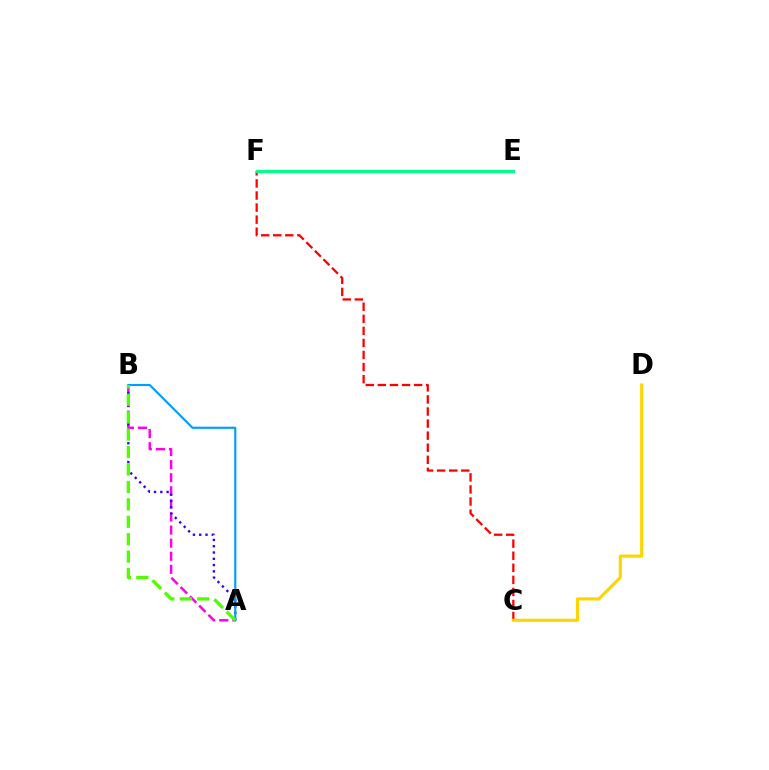{('A', 'B'): [{'color': '#ff00ed', 'line_style': 'dashed', 'thickness': 1.78}, {'color': '#3700ff', 'line_style': 'dotted', 'thickness': 1.71}, {'color': '#009eff', 'line_style': 'solid', 'thickness': 1.55}, {'color': '#4fff00', 'line_style': 'dashed', 'thickness': 2.37}], ('C', 'F'): [{'color': '#ff0000', 'line_style': 'dashed', 'thickness': 1.64}], ('C', 'D'): [{'color': '#ffd500', 'line_style': 'solid', 'thickness': 2.25}], ('E', 'F'): [{'color': '#00ff86', 'line_style': 'solid', 'thickness': 2.3}]}